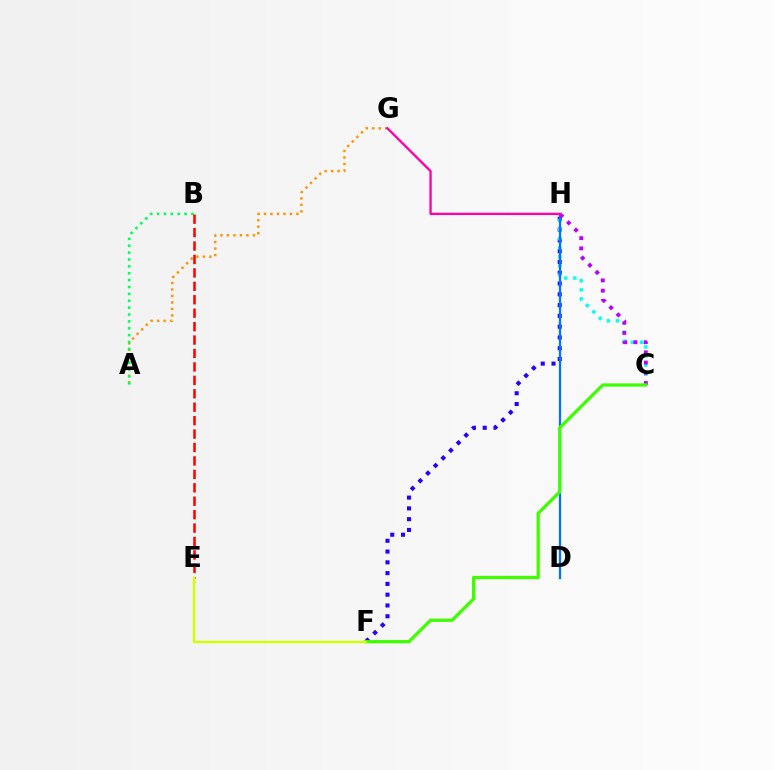{('F', 'H'): [{'color': '#2500ff', 'line_style': 'dotted', 'thickness': 2.93}], ('C', 'H'): [{'color': '#00fff6', 'line_style': 'dotted', 'thickness': 2.47}, {'color': '#b900ff', 'line_style': 'dotted', 'thickness': 2.78}], ('D', 'H'): [{'color': '#0074ff', 'line_style': 'solid', 'thickness': 1.63}], ('C', 'F'): [{'color': '#3dff00', 'line_style': 'solid', 'thickness': 2.33}], ('A', 'G'): [{'color': '#ff9400', 'line_style': 'dotted', 'thickness': 1.76}], ('A', 'B'): [{'color': '#00ff5c', 'line_style': 'dotted', 'thickness': 1.87}], ('B', 'E'): [{'color': '#ff0000', 'line_style': 'dashed', 'thickness': 1.82}], ('G', 'H'): [{'color': '#ff00ac', 'line_style': 'solid', 'thickness': 1.67}], ('E', 'F'): [{'color': '#d1ff00', 'line_style': 'solid', 'thickness': 1.73}]}